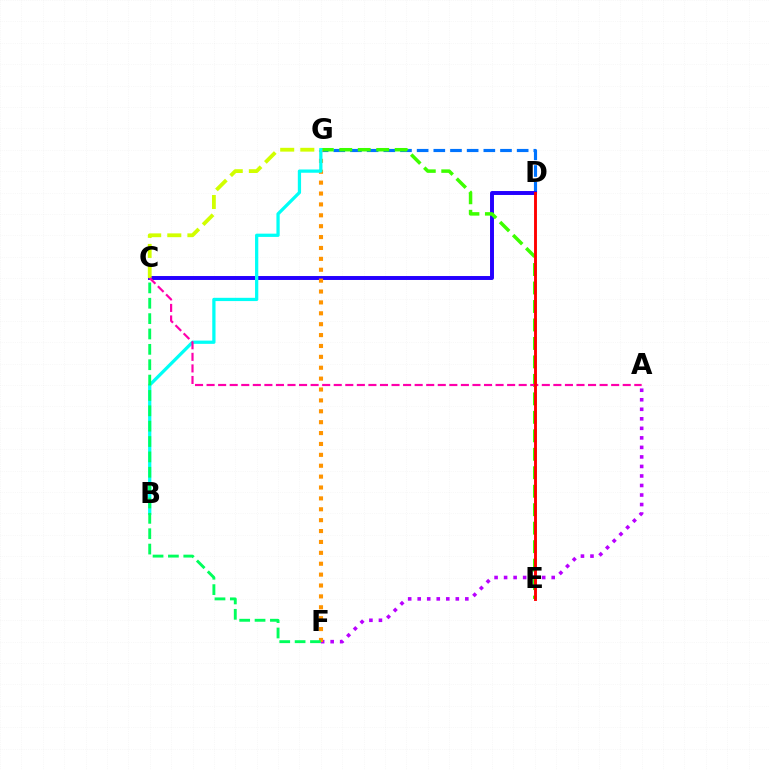{('A', 'F'): [{'color': '#b900ff', 'line_style': 'dotted', 'thickness': 2.59}], ('D', 'G'): [{'color': '#0074ff', 'line_style': 'dashed', 'thickness': 2.26}], ('C', 'D'): [{'color': '#2500ff', 'line_style': 'solid', 'thickness': 2.83}], ('E', 'G'): [{'color': '#3dff00', 'line_style': 'dashed', 'thickness': 2.51}], ('F', 'G'): [{'color': '#ff9400', 'line_style': 'dotted', 'thickness': 2.96}], ('C', 'G'): [{'color': '#d1ff00', 'line_style': 'dashed', 'thickness': 2.73}], ('B', 'G'): [{'color': '#00fff6', 'line_style': 'solid', 'thickness': 2.35}], ('A', 'C'): [{'color': '#ff00ac', 'line_style': 'dashed', 'thickness': 1.57}], ('C', 'F'): [{'color': '#00ff5c', 'line_style': 'dashed', 'thickness': 2.09}], ('D', 'E'): [{'color': '#ff0000', 'line_style': 'solid', 'thickness': 2.08}]}